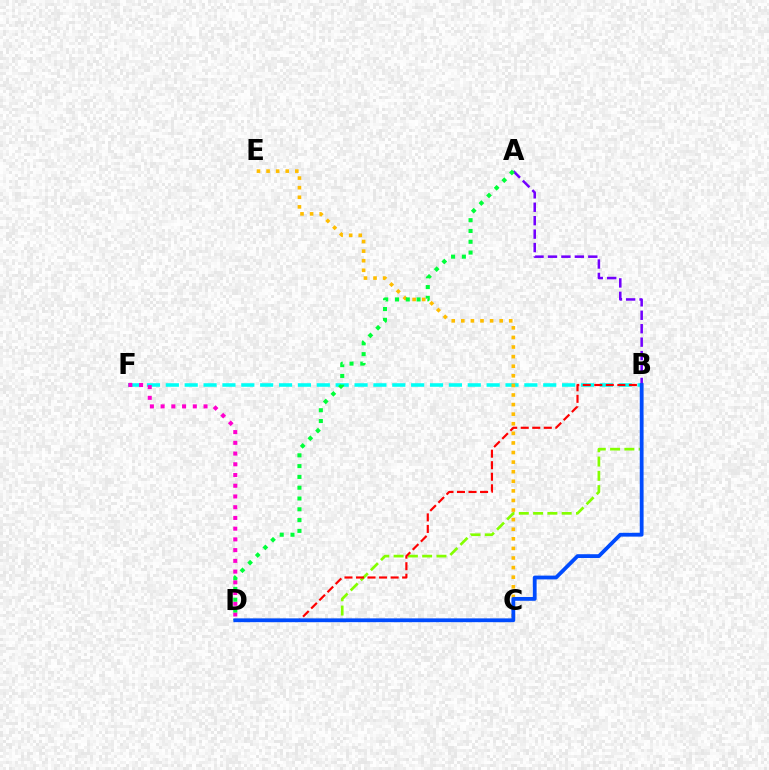{('B', 'F'): [{'color': '#00fff6', 'line_style': 'dashed', 'thickness': 2.56}], ('B', 'D'): [{'color': '#84ff00', 'line_style': 'dashed', 'thickness': 1.94}, {'color': '#ff0000', 'line_style': 'dashed', 'thickness': 1.57}, {'color': '#004bff', 'line_style': 'solid', 'thickness': 2.74}], ('A', 'B'): [{'color': '#7200ff', 'line_style': 'dashed', 'thickness': 1.83}], ('C', 'E'): [{'color': '#ffbd00', 'line_style': 'dotted', 'thickness': 2.61}], ('D', 'F'): [{'color': '#ff00cf', 'line_style': 'dotted', 'thickness': 2.92}], ('A', 'D'): [{'color': '#00ff39', 'line_style': 'dotted', 'thickness': 2.93}]}